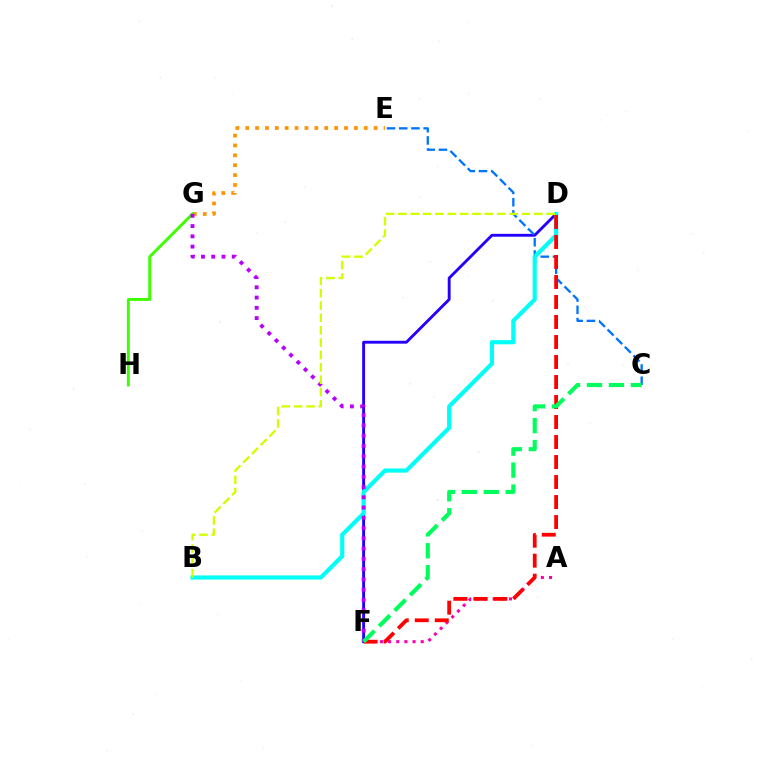{('A', 'F'): [{'color': '#ff00ac', 'line_style': 'dotted', 'thickness': 2.21}], ('D', 'F'): [{'color': '#2500ff', 'line_style': 'solid', 'thickness': 2.07}, {'color': '#ff0000', 'line_style': 'dashed', 'thickness': 2.72}], ('C', 'E'): [{'color': '#0074ff', 'line_style': 'dashed', 'thickness': 1.66}], ('B', 'D'): [{'color': '#00fff6', 'line_style': 'solid', 'thickness': 2.99}, {'color': '#d1ff00', 'line_style': 'dashed', 'thickness': 1.68}], ('E', 'G'): [{'color': '#ff9400', 'line_style': 'dotted', 'thickness': 2.68}], ('G', 'H'): [{'color': '#3dff00', 'line_style': 'solid', 'thickness': 2.1}], ('F', 'G'): [{'color': '#b900ff', 'line_style': 'dotted', 'thickness': 2.79}], ('C', 'F'): [{'color': '#00ff5c', 'line_style': 'dashed', 'thickness': 2.98}]}